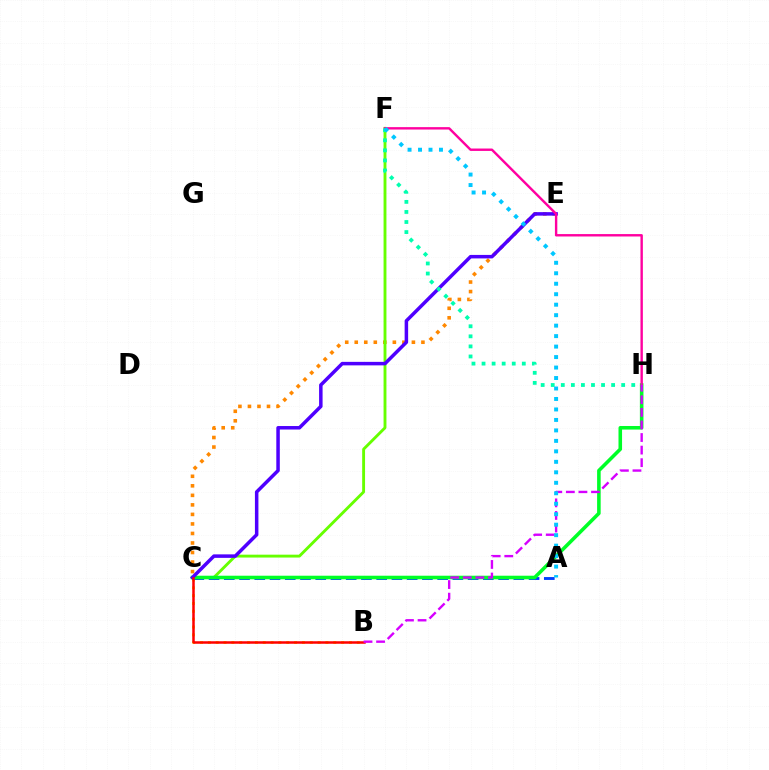{('C', 'E'): [{'color': '#ff8800', 'line_style': 'dotted', 'thickness': 2.59}, {'color': '#4f00ff', 'line_style': 'solid', 'thickness': 2.52}], ('B', 'C'): [{'color': '#eeff00', 'line_style': 'dotted', 'thickness': 2.13}, {'color': '#ff0000', 'line_style': 'solid', 'thickness': 1.81}], ('A', 'C'): [{'color': '#003fff', 'line_style': 'dashed', 'thickness': 2.07}], ('C', 'F'): [{'color': '#66ff00', 'line_style': 'solid', 'thickness': 2.07}], ('C', 'H'): [{'color': '#00ff27', 'line_style': 'solid', 'thickness': 2.57}], ('F', 'H'): [{'color': '#ff00a0', 'line_style': 'solid', 'thickness': 1.73}, {'color': '#00ffaf', 'line_style': 'dotted', 'thickness': 2.73}], ('B', 'H'): [{'color': '#d600ff', 'line_style': 'dashed', 'thickness': 1.71}], ('A', 'F'): [{'color': '#00c7ff', 'line_style': 'dotted', 'thickness': 2.85}]}